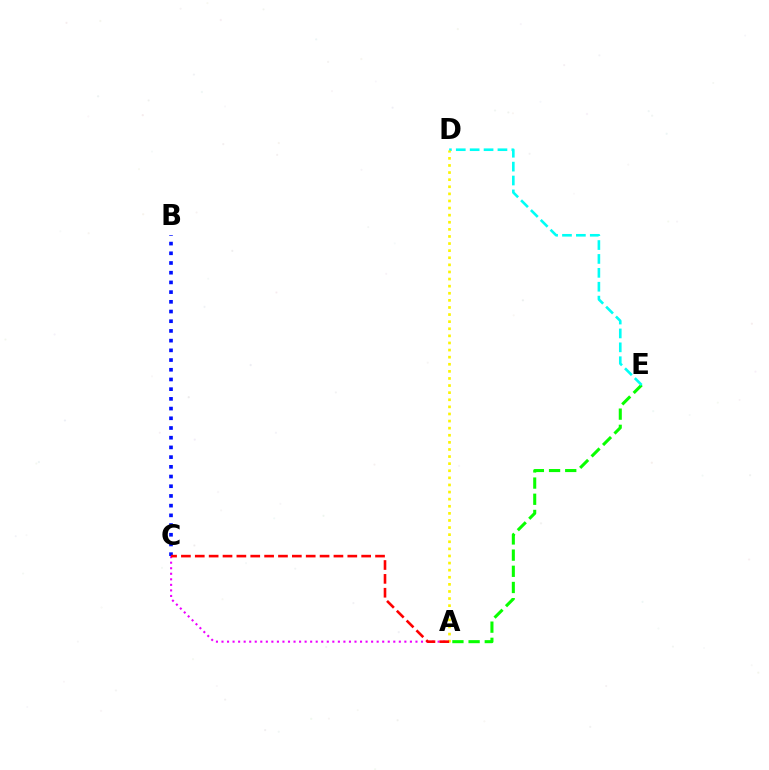{('A', 'E'): [{'color': '#08ff00', 'line_style': 'dashed', 'thickness': 2.2}], ('D', 'E'): [{'color': '#00fff6', 'line_style': 'dashed', 'thickness': 1.89}], ('A', 'C'): [{'color': '#ee00ff', 'line_style': 'dotted', 'thickness': 1.51}, {'color': '#ff0000', 'line_style': 'dashed', 'thickness': 1.88}], ('B', 'C'): [{'color': '#0010ff', 'line_style': 'dotted', 'thickness': 2.64}], ('A', 'D'): [{'color': '#fcf500', 'line_style': 'dotted', 'thickness': 1.93}]}